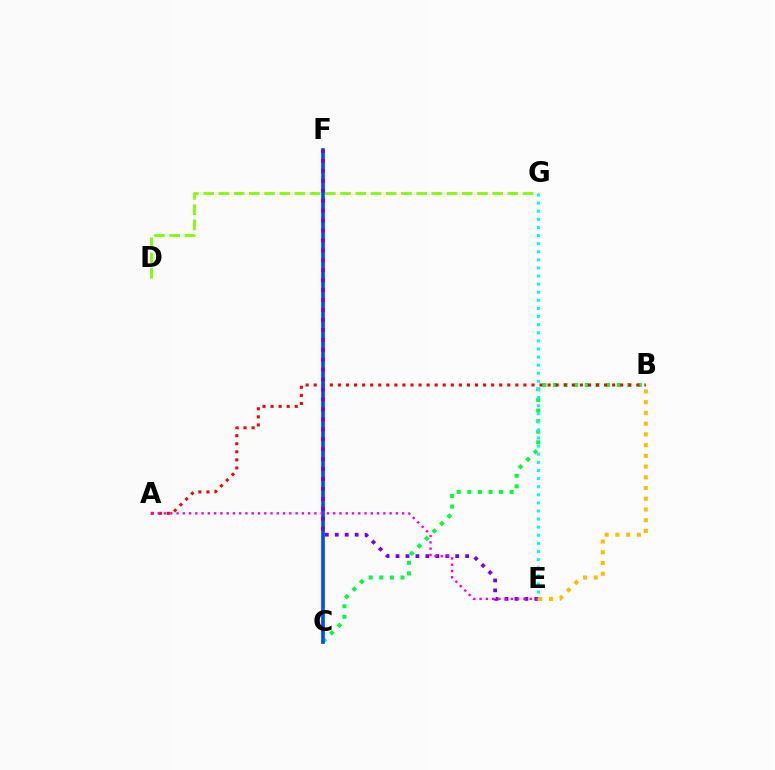{('B', 'C'): [{'color': '#00ff39', 'line_style': 'dotted', 'thickness': 2.88}], ('A', 'B'): [{'color': '#ff0000', 'line_style': 'dotted', 'thickness': 2.19}], ('C', 'F'): [{'color': '#004bff', 'line_style': 'solid', 'thickness': 2.65}], ('E', 'F'): [{'color': '#7200ff', 'line_style': 'dotted', 'thickness': 2.7}], ('A', 'E'): [{'color': '#ff00cf', 'line_style': 'dotted', 'thickness': 1.7}], ('E', 'G'): [{'color': '#00fff6', 'line_style': 'dotted', 'thickness': 2.2}], ('D', 'G'): [{'color': '#84ff00', 'line_style': 'dashed', 'thickness': 2.07}], ('B', 'E'): [{'color': '#ffbd00', 'line_style': 'dotted', 'thickness': 2.92}]}